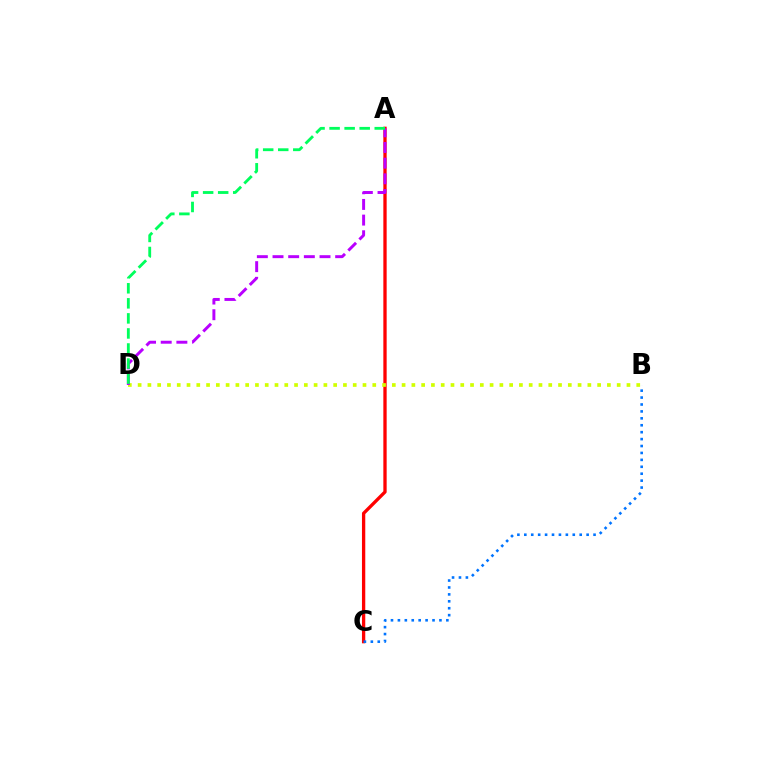{('A', 'C'): [{'color': '#ff0000', 'line_style': 'solid', 'thickness': 2.38}], ('B', 'D'): [{'color': '#d1ff00', 'line_style': 'dotted', 'thickness': 2.66}], ('B', 'C'): [{'color': '#0074ff', 'line_style': 'dotted', 'thickness': 1.88}], ('A', 'D'): [{'color': '#b900ff', 'line_style': 'dashed', 'thickness': 2.13}, {'color': '#00ff5c', 'line_style': 'dashed', 'thickness': 2.04}]}